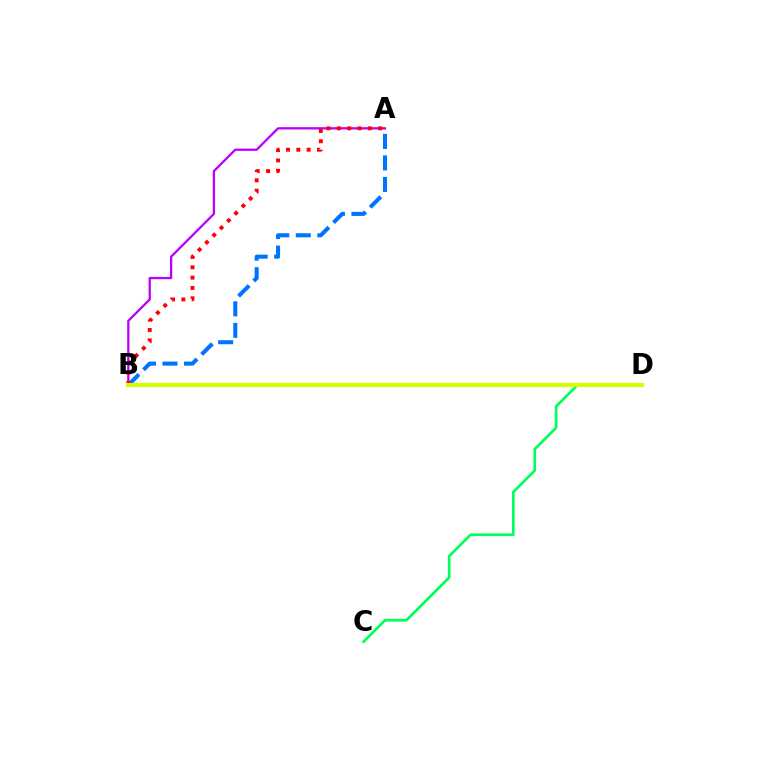{('A', 'B'): [{'color': '#b900ff', 'line_style': 'solid', 'thickness': 1.65}, {'color': '#0074ff', 'line_style': 'dashed', 'thickness': 2.92}, {'color': '#ff0000', 'line_style': 'dotted', 'thickness': 2.8}], ('C', 'D'): [{'color': '#00ff5c', 'line_style': 'solid', 'thickness': 1.92}], ('B', 'D'): [{'color': '#d1ff00', 'line_style': 'solid', 'thickness': 2.96}]}